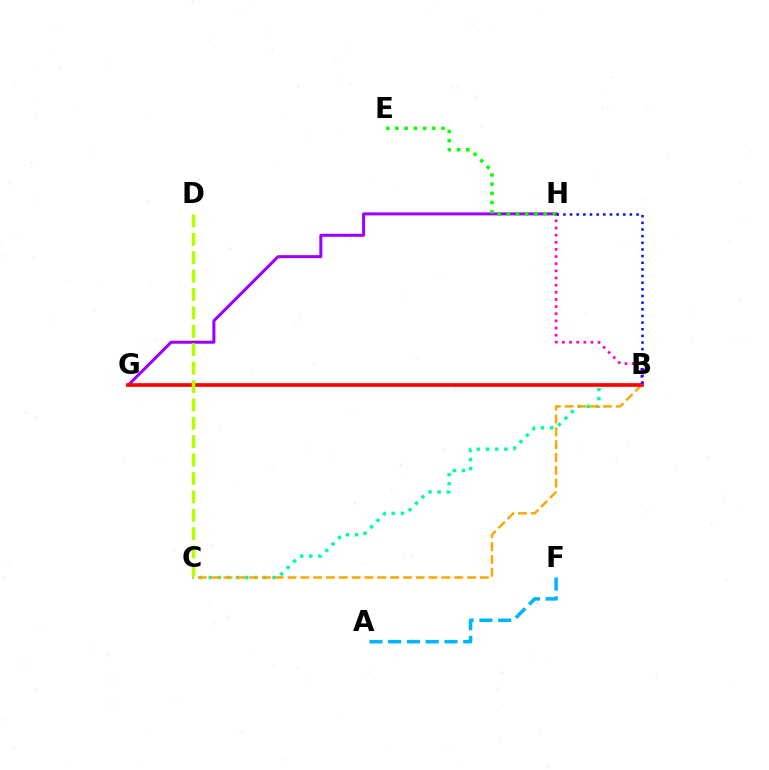{('B', 'C'): [{'color': '#00ff9d', 'line_style': 'dotted', 'thickness': 2.48}, {'color': '#ffa500', 'line_style': 'dashed', 'thickness': 1.74}], ('G', 'H'): [{'color': '#9b00ff', 'line_style': 'solid', 'thickness': 2.17}], ('B', 'G'): [{'color': '#ff0000', 'line_style': 'solid', 'thickness': 2.63}], ('E', 'H'): [{'color': '#08ff00', 'line_style': 'dotted', 'thickness': 2.5}], ('C', 'D'): [{'color': '#b3ff00', 'line_style': 'dashed', 'thickness': 2.5}], ('B', 'H'): [{'color': '#ff00bd', 'line_style': 'dotted', 'thickness': 1.94}, {'color': '#0010ff', 'line_style': 'dotted', 'thickness': 1.81}], ('A', 'F'): [{'color': '#00b5ff', 'line_style': 'dashed', 'thickness': 2.55}]}